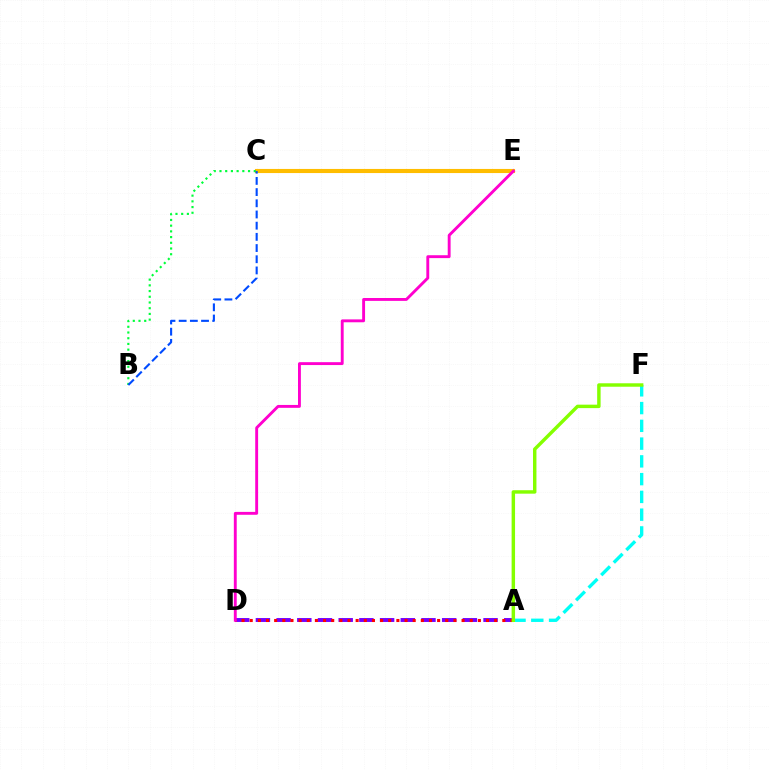{('A', 'F'): [{'color': '#00fff6', 'line_style': 'dashed', 'thickness': 2.41}, {'color': '#84ff00', 'line_style': 'solid', 'thickness': 2.48}], ('C', 'E'): [{'color': '#ffbd00', 'line_style': 'solid', 'thickness': 2.96}], ('B', 'C'): [{'color': '#00ff39', 'line_style': 'dotted', 'thickness': 1.55}, {'color': '#004bff', 'line_style': 'dashed', 'thickness': 1.52}], ('A', 'D'): [{'color': '#7200ff', 'line_style': 'dashed', 'thickness': 2.81}, {'color': '#ff0000', 'line_style': 'dotted', 'thickness': 2.21}], ('D', 'E'): [{'color': '#ff00cf', 'line_style': 'solid', 'thickness': 2.08}]}